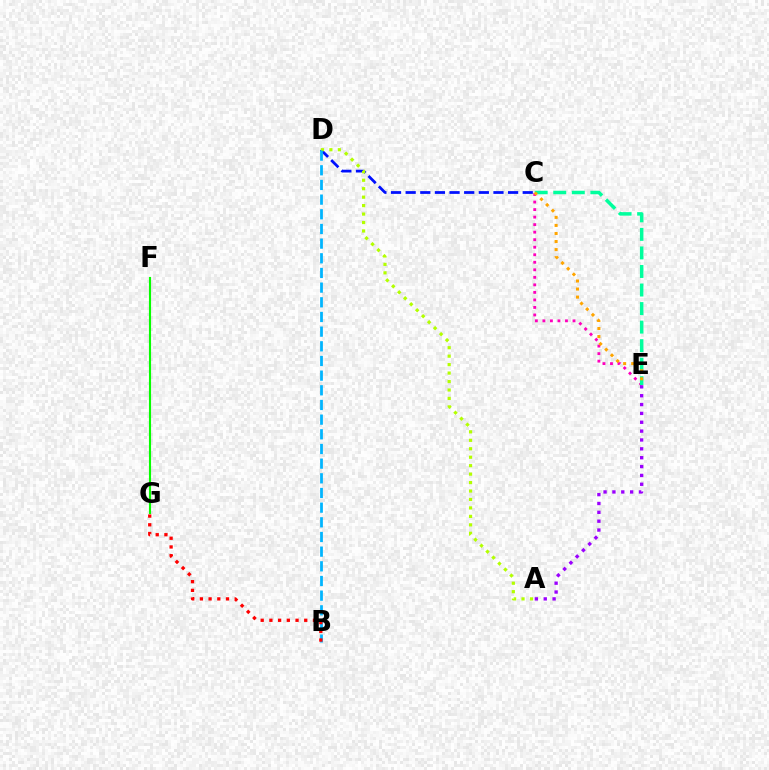{('C', 'E'): [{'color': '#ff00bd', 'line_style': 'dotted', 'thickness': 2.04}, {'color': '#00ff9d', 'line_style': 'dashed', 'thickness': 2.52}, {'color': '#ffa500', 'line_style': 'dotted', 'thickness': 2.19}], ('C', 'D'): [{'color': '#0010ff', 'line_style': 'dashed', 'thickness': 1.99}], ('F', 'G'): [{'color': '#08ff00', 'line_style': 'solid', 'thickness': 1.53}], ('A', 'D'): [{'color': '#b3ff00', 'line_style': 'dotted', 'thickness': 2.3}], ('A', 'E'): [{'color': '#9b00ff', 'line_style': 'dotted', 'thickness': 2.41}], ('B', 'D'): [{'color': '#00b5ff', 'line_style': 'dashed', 'thickness': 1.99}], ('B', 'G'): [{'color': '#ff0000', 'line_style': 'dotted', 'thickness': 2.37}]}